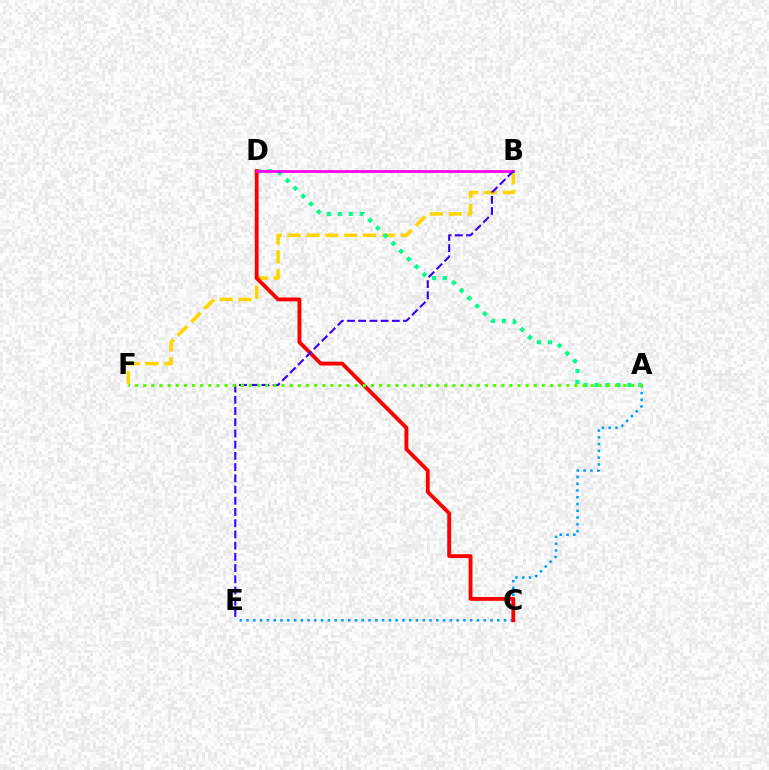{('A', 'E'): [{'color': '#009eff', 'line_style': 'dotted', 'thickness': 1.84}], ('B', 'F'): [{'color': '#ffd500', 'line_style': 'dashed', 'thickness': 2.56}], ('A', 'D'): [{'color': '#00ff86', 'line_style': 'dotted', 'thickness': 2.98}], ('C', 'D'): [{'color': '#ff0000', 'line_style': 'solid', 'thickness': 2.78}], ('B', 'D'): [{'color': '#ff00ed', 'line_style': 'solid', 'thickness': 1.98}], ('B', 'E'): [{'color': '#3700ff', 'line_style': 'dashed', 'thickness': 1.52}], ('A', 'F'): [{'color': '#4fff00', 'line_style': 'dotted', 'thickness': 2.21}]}